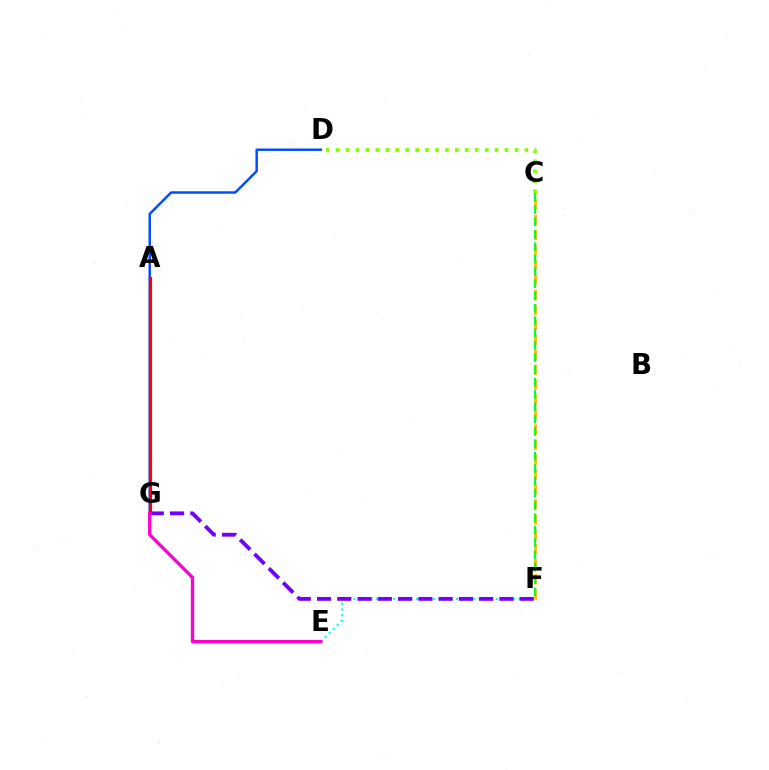{('E', 'F'): [{'color': '#00fff6', 'line_style': 'dotted', 'thickness': 1.55}], ('D', 'G'): [{'color': '#004bff', 'line_style': 'solid', 'thickness': 1.77}], ('C', 'F'): [{'color': '#ffbd00', 'line_style': 'dashed', 'thickness': 2.03}, {'color': '#00ff39', 'line_style': 'dashed', 'thickness': 1.67}], ('F', 'G'): [{'color': '#7200ff', 'line_style': 'dashed', 'thickness': 2.75}], ('A', 'G'): [{'color': '#ff0000', 'line_style': 'solid', 'thickness': 2.3}], ('C', 'D'): [{'color': '#84ff00', 'line_style': 'dotted', 'thickness': 2.7}], ('E', 'G'): [{'color': '#ff00cf', 'line_style': 'solid', 'thickness': 2.41}]}